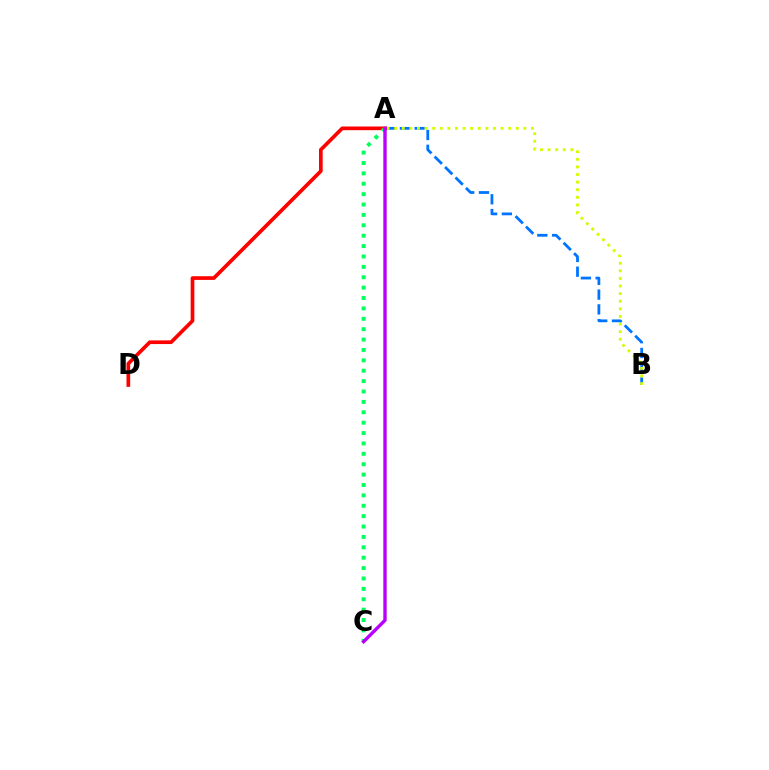{('A', 'B'): [{'color': '#0074ff', 'line_style': 'dashed', 'thickness': 2.01}, {'color': '#d1ff00', 'line_style': 'dotted', 'thickness': 2.07}], ('A', 'D'): [{'color': '#ff0000', 'line_style': 'solid', 'thickness': 2.65}], ('A', 'C'): [{'color': '#00ff5c', 'line_style': 'dotted', 'thickness': 2.82}, {'color': '#b900ff', 'line_style': 'solid', 'thickness': 2.44}]}